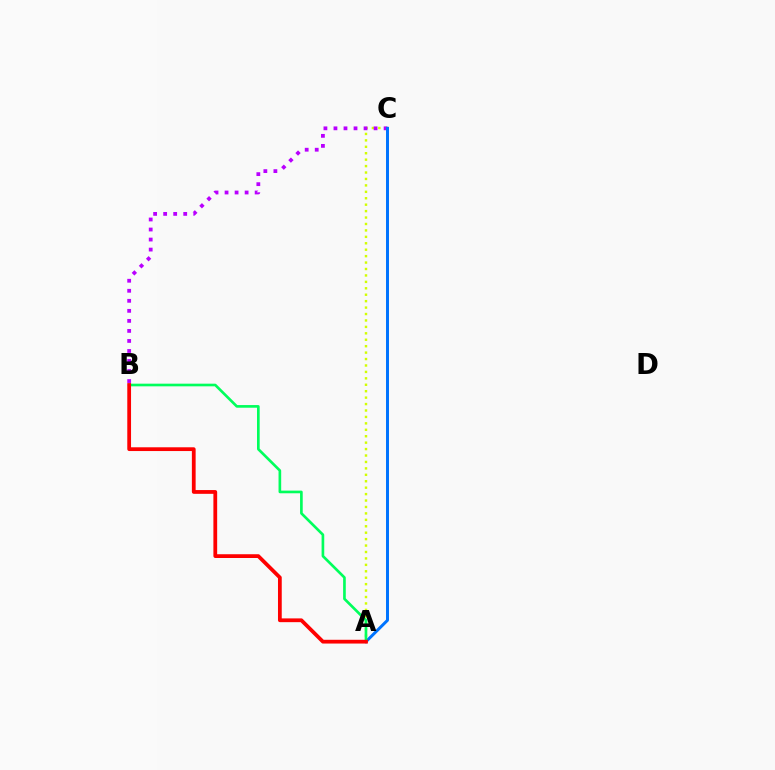{('A', 'C'): [{'color': '#d1ff00', 'line_style': 'dotted', 'thickness': 1.75}, {'color': '#0074ff', 'line_style': 'solid', 'thickness': 2.14}], ('B', 'C'): [{'color': '#b900ff', 'line_style': 'dotted', 'thickness': 2.73}], ('A', 'B'): [{'color': '#00ff5c', 'line_style': 'solid', 'thickness': 1.91}, {'color': '#ff0000', 'line_style': 'solid', 'thickness': 2.71}]}